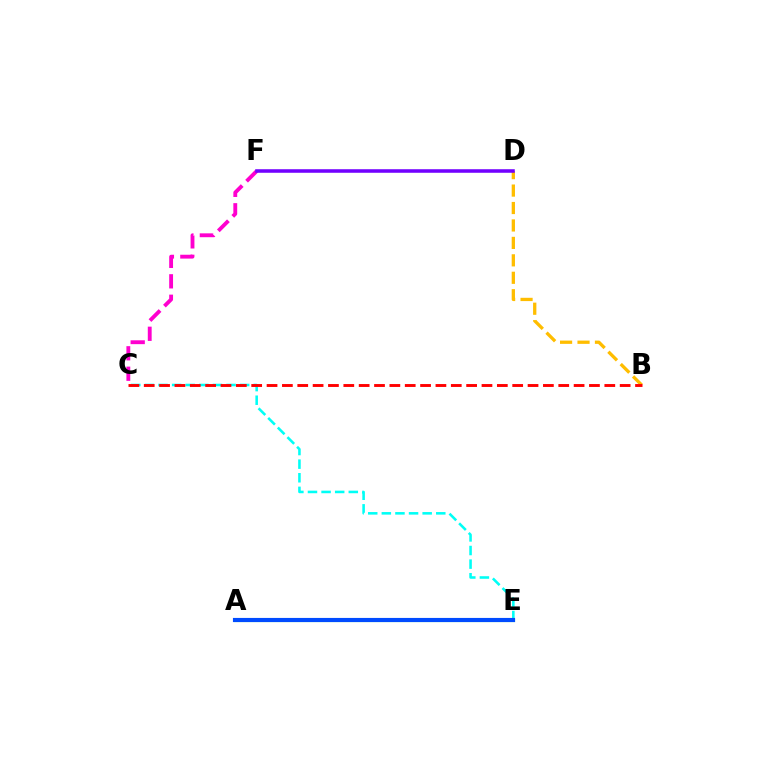{('C', 'E'): [{'color': '#00fff6', 'line_style': 'dashed', 'thickness': 1.85}], ('B', 'D'): [{'color': '#ffbd00', 'line_style': 'dashed', 'thickness': 2.37}], ('C', 'F'): [{'color': '#ff00cf', 'line_style': 'dashed', 'thickness': 2.78}], ('A', 'E'): [{'color': '#00ff39', 'line_style': 'solid', 'thickness': 2.24}, {'color': '#84ff00', 'line_style': 'dashed', 'thickness': 1.61}, {'color': '#004bff', 'line_style': 'solid', 'thickness': 2.98}], ('D', 'F'): [{'color': '#7200ff', 'line_style': 'solid', 'thickness': 2.55}], ('B', 'C'): [{'color': '#ff0000', 'line_style': 'dashed', 'thickness': 2.09}]}